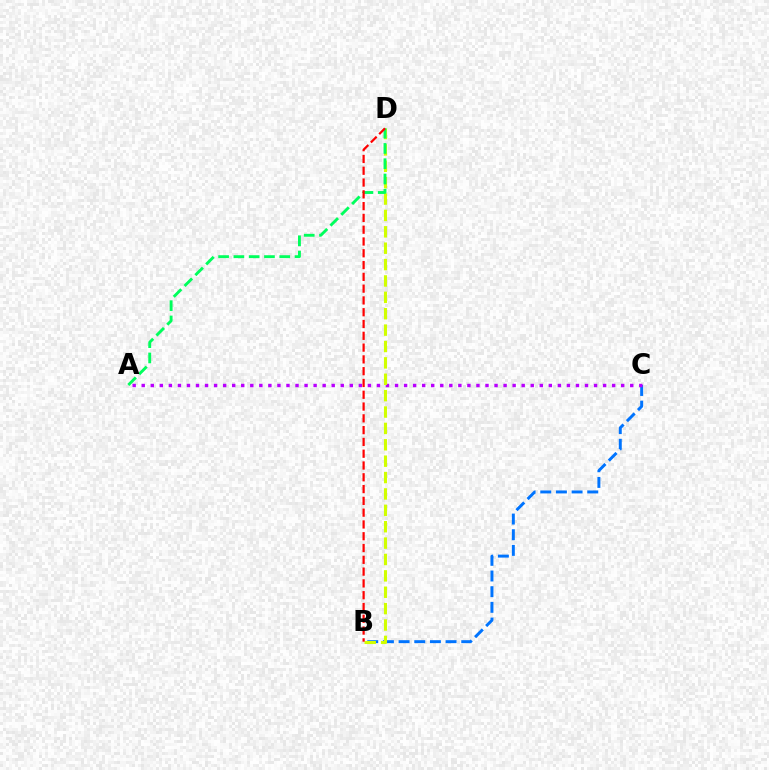{('B', 'C'): [{'color': '#0074ff', 'line_style': 'dashed', 'thickness': 2.13}], ('A', 'C'): [{'color': '#b900ff', 'line_style': 'dotted', 'thickness': 2.46}], ('B', 'D'): [{'color': '#d1ff00', 'line_style': 'dashed', 'thickness': 2.23}, {'color': '#ff0000', 'line_style': 'dashed', 'thickness': 1.6}], ('A', 'D'): [{'color': '#00ff5c', 'line_style': 'dashed', 'thickness': 2.08}]}